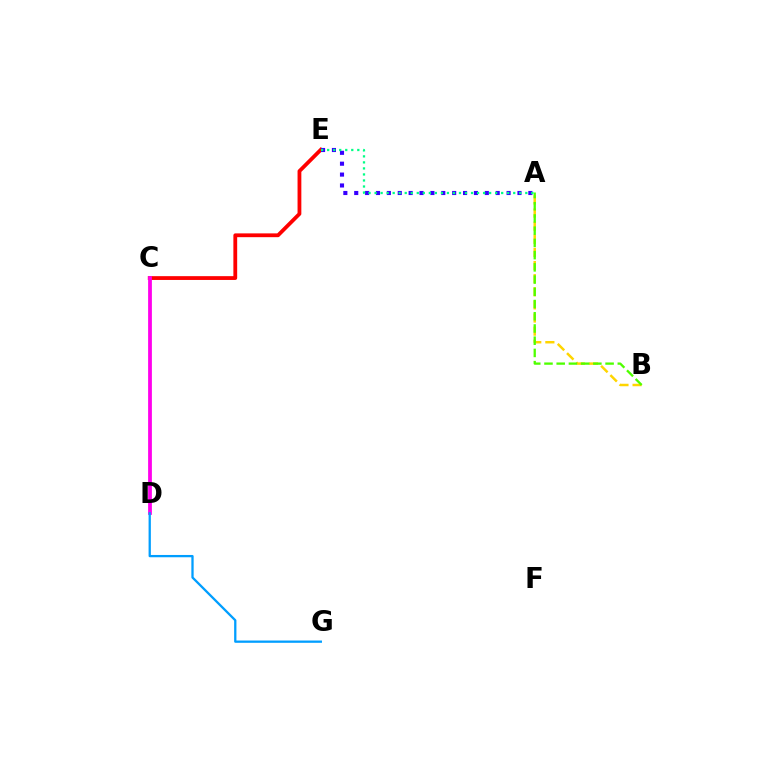{('C', 'E'): [{'color': '#ff0000', 'line_style': 'solid', 'thickness': 2.73}], ('A', 'B'): [{'color': '#ffd500', 'line_style': 'dashed', 'thickness': 1.78}, {'color': '#4fff00', 'line_style': 'dashed', 'thickness': 1.66}], ('C', 'D'): [{'color': '#ff00ed', 'line_style': 'solid', 'thickness': 2.72}], ('A', 'E'): [{'color': '#3700ff', 'line_style': 'dotted', 'thickness': 2.96}, {'color': '#00ff86', 'line_style': 'dotted', 'thickness': 1.64}], ('D', 'G'): [{'color': '#009eff', 'line_style': 'solid', 'thickness': 1.65}]}